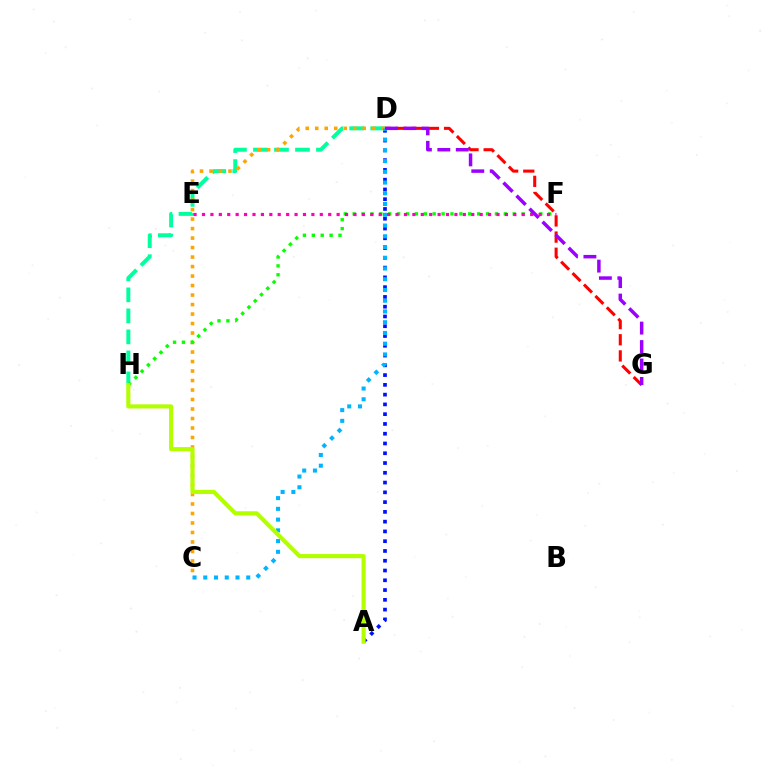{('D', 'H'): [{'color': '#00ff9d', 'line_style': 'dashed', 'thickness': 2.85}], ('C', 'D'): [{'color': '#ffa500', 'line_style': 'dotted', 'thickness': 2.58}, {'color': '#00b5ff', 'line_style': 'dotted', 'thickness': 2.92}], ('F', 'H'): [{'color': '#08ff00', 'line_style': 'dotted', 'thickness': 2.42}], ('D', 'G'): [{'color': '#ff0000', 'line_style': 'dashed', 'thickness': 2.19}, {'color': '#9b00ff', 'line_style': 'dashed', 'thickness': 2.51}], ('A', 'D'): [{'color': '#0010ff', 'line_style': 'dotted', 'thickness': 2.65}], ('E', 'F'): [{'color': '#ff00bd', 'line_style': 'dotted', 'thickness': 2.29}], ('A', 'H'): [{'color': '#b3ff00', 'line_style': 'solid', 'thickness': 2.98}]}